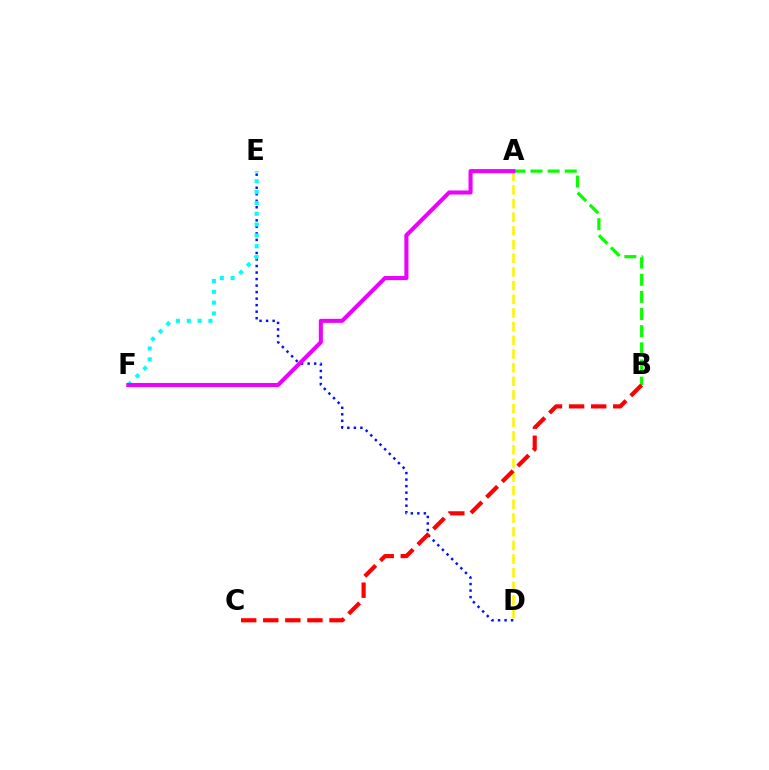{('A', 'D'): [{'color': '#fcf500', 'line_style': 'dashed', 'thickness': 1.86}], ('D', 'E'): [{'color': '#0010ff', 'line_style': 'dotted', 'thickness': 1.77}], ('E', 'F'): [{'color': '#00fff6', 'line_style': 'dotted', 'thickness': 2.94}], ('A', 'B'): [{'color': '#08ff00', 'line_style': 'dashed', 'thickness': 2.33}], ('B', 'C'): [{'color': '#ff0000', 'line_style': 'dashed', 'thickness': 3.0}], ('A', 'F'): [{'color': '#ee00ff', 'line_style': 'solid', 'thickness': 2.93}]}